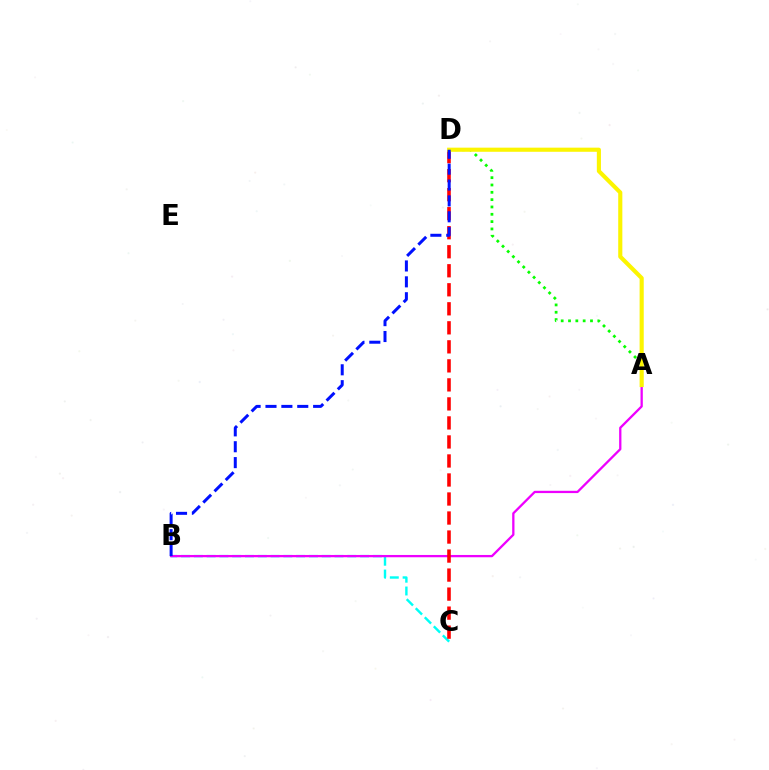{('B', 'C'): [{'color': '#00fff6', 'line_style': 'dashed', 'thickness': 1.74}], ('A', 'B'): [{'color': '#ee00ff', 'line_style': 'solid', 'thickness': 1.65}], ('C', 'D'): [{'color': '#ff0000', 'line_style': 'dashed', 'thickness': 2.58}], ('A', 'D'): [{'color': '#08ff00', 'line_style': 'dotted', 'thickness': 1.99}, {'color': '#fcf500', 'line_style': 'solid', 'thickness': 2.97}], ('B', 'D'): [{'color': '#0010ff', 'line_style': 'dashed', 'thickness': 2.16}]}